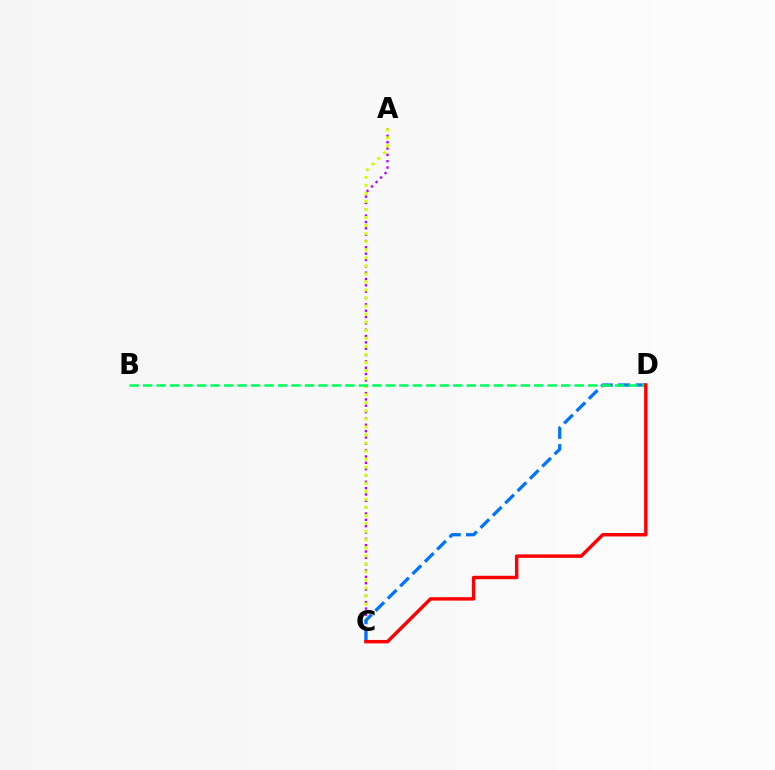{('A', 'C'): [{'color': '#b900ff', 'line_style': 'dotted', 'thickness': 1.72}, {'color': '#d1ff00', 'line_style': 'dotted', 'thickness': 2.19}], ('C', 'D'): [{'color': '#0074ff', 'line_style': 'dashed', 'thickness': 2.37}, {'color': '#ff0000', 'line_style': 'solid', 'thickness': 2.47}], ('B', 'D'): [{'color': '#00ff5c', 'line_style': 'dashed', 'thickness': 1.83}]}